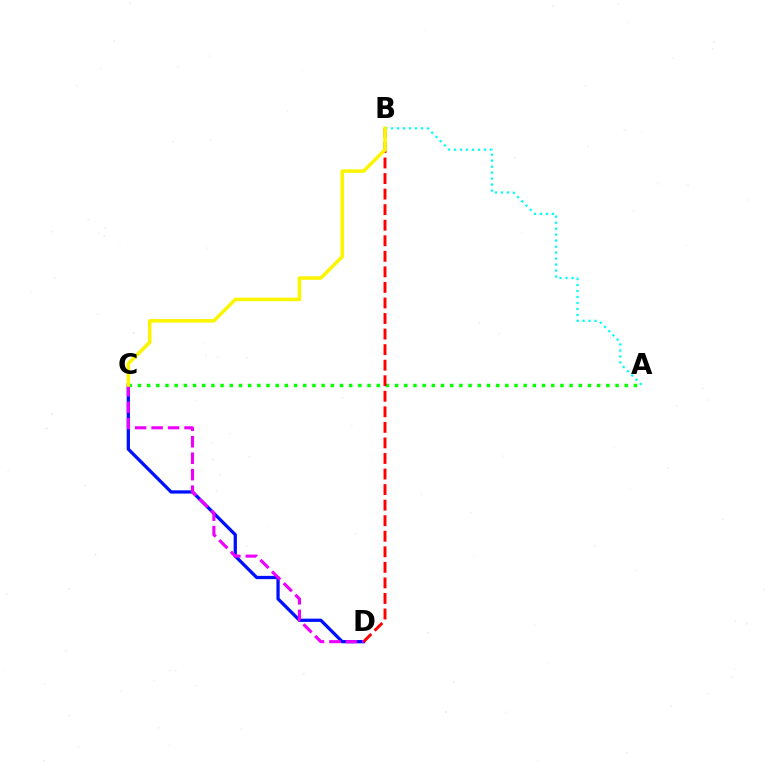{('A', 'C'): [{'color': '#08ff00', 'line_style': 'dotted', 'thickness': 2.5}], ('C', 'D'): [{'color': '#0010ff', 'line_style': 'solid', 'thickness': 2.35}, {'color': '#ee00ff', 'line_style': 'dashed', 'thickness': 2.24}], ('B', 'D'): [{'color': '#ff0000', 'line_style': 'dashed', 'thickness': 2.11}], ('A', 'B'): [{'color': '#00fff6', 'line_style': 'dotted', 'thickness': 1.63}], ('B', 'C'): [{'color': '#fcf500', 'line_style': 'solid', 'thickness': 2.54}]}